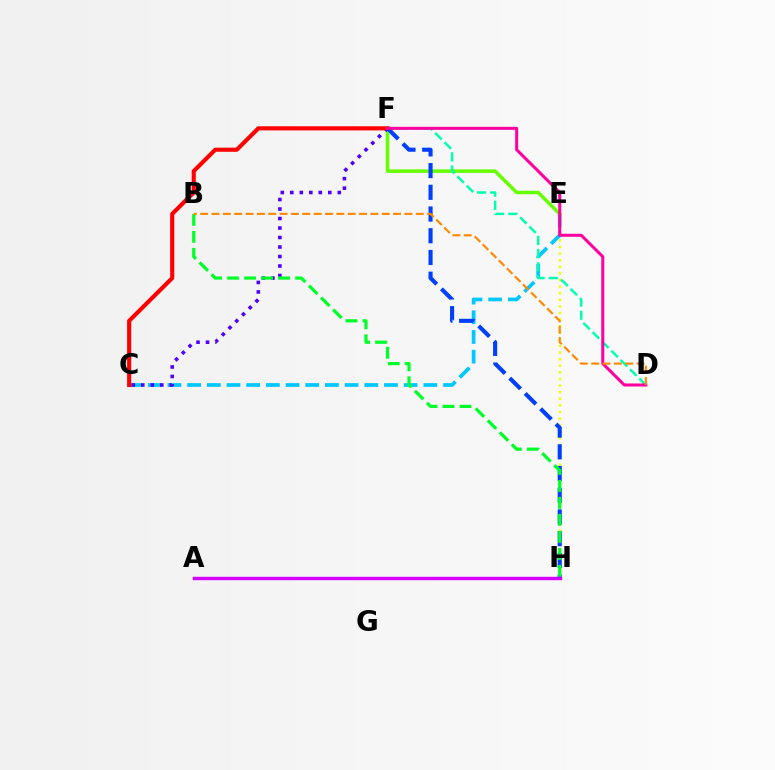{('C', 'E'): [{'color': '#00c7ff', 'line_style': 'dashed', 'thickness': 2.67}], ('E', 'H'): [{'color': '#eeff00', 'line_style': 'dotted', 'thickness': 1.79}], ('E', 'F'): [{'color': '#66ff00', 'line_style': 'solid', 'thickness': 2.52}], ('C', 'F'): [{'color': '#4f00ff', 'line_style': 'dotted', 'thickness': 2.58}, {'color': '#ff0000', 'line_style': 'solid', 'thickness': 2.97}], ('D', 'F'): [{'color': '#00ffaf', 'line_style': 'dashed', 'thickness': 1.79}, {'color': '#ff00a0', 'line_style': 'solid', 'thickness': 2.18}], ('F', 'H'): [{'color': '#003fff', 'line_style': 'dashed', 'thickness': 2.95}], ('B', 'H'): [{'color': '#00ff27', 'line_style': 'dashed', 'thickness': 2.31}], ('A', 'H'): [{'color': '#d600ff', 'line_style': 'solid', 'thickness': 2.45}], ('B', 'D'): [{'color': '#ff8800', 'line_style': 'dashed', 'thickness': 1.54}]}